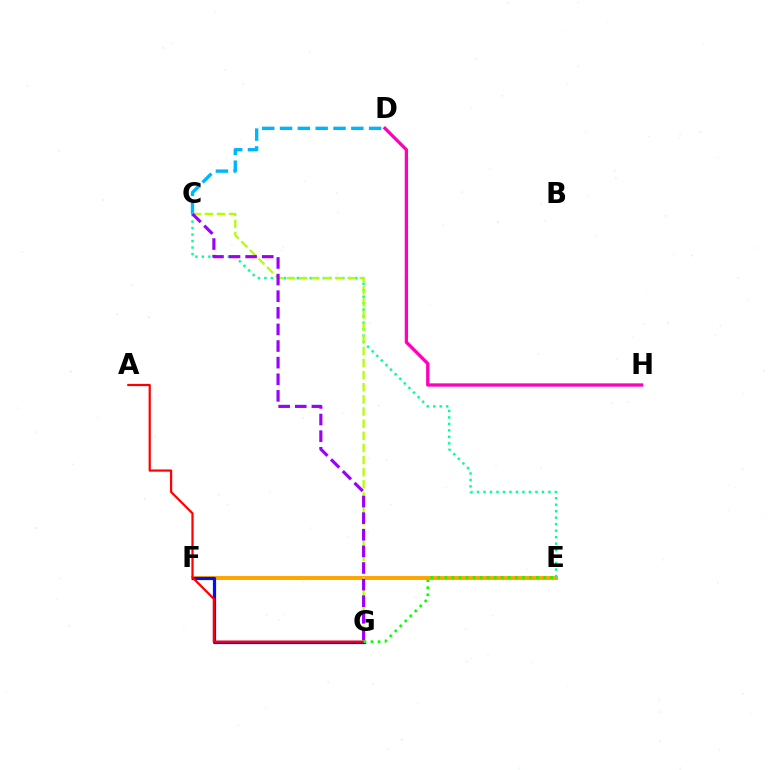{('E', 'F'): [{'color': '#ffa500', 'line_style': 'solid', 'thickness': 2.85}], ('C', 'E'): [{'color': '#00ff9d', 'line_style': 'dotted', 'thickness': 1.76}], ('D', 'H'): [{'color': '#ff00bd', 'line_style': 'solid', 'thickness': 2.38}], ('F', 'G'): [{'color': '#0010ff', 'line_style': 'solid', 'thickness': 2.31}], ('C', 'D'): [{'color': '#00b5ff', 'line_style': 'dashed', 'thickness': 2.42}], ('C', 'G'): [{'color': '#b3ff00', 'line_style': 'dashed', 'thickness': 1.65}, {'color': '#9b00ff', 'line_style': 'dashed', 'thickness': 2.26}], ('A', 'G'): [{'color': '#ff0000', 'line_style': 'solid', 'thickness': 1.59}], ('E', 'G'): [{'color': '#08ff00', 'line_style': 'dotted', 'thickness': 1.92}]}